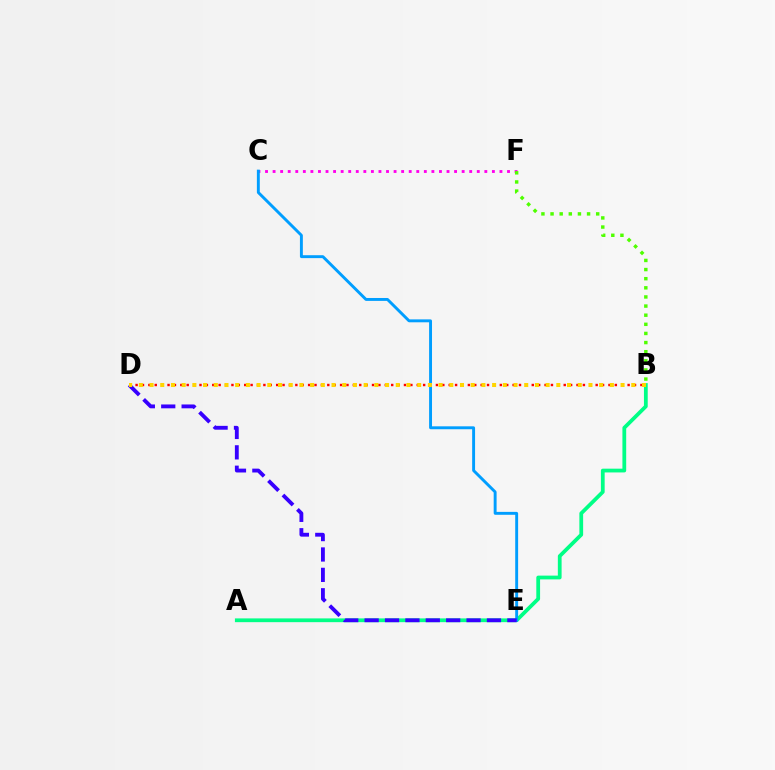{('A', 'B'): [{'color': '#00ff86', 'line_style': 'solid', 'thickness': 2.71}], ('B', 'D'): [{'color': '#ff0000', 'line_style': 'dotted', 'thickness': 1.74}, {'color': '#ffd500', 'line_style': 'dotted', 'thickness': 2.91}], ('C', 'F'): [{'color': '#ff00ed', 'line_style': 'dotted', 'thickness': 2.05}], ('B', 'F'): [{'color': '#4fff00', 'line_style': 'dotted', 'thickness': 2.48}], ('C', 'E'): [{'color': '#009eff', 'line_style': 'solid', 'thickness': 2.1}], ('D', 'E'): [{'color': '#3700ff', 'line_style': 'dashed', 'thickness': 2.77}]}